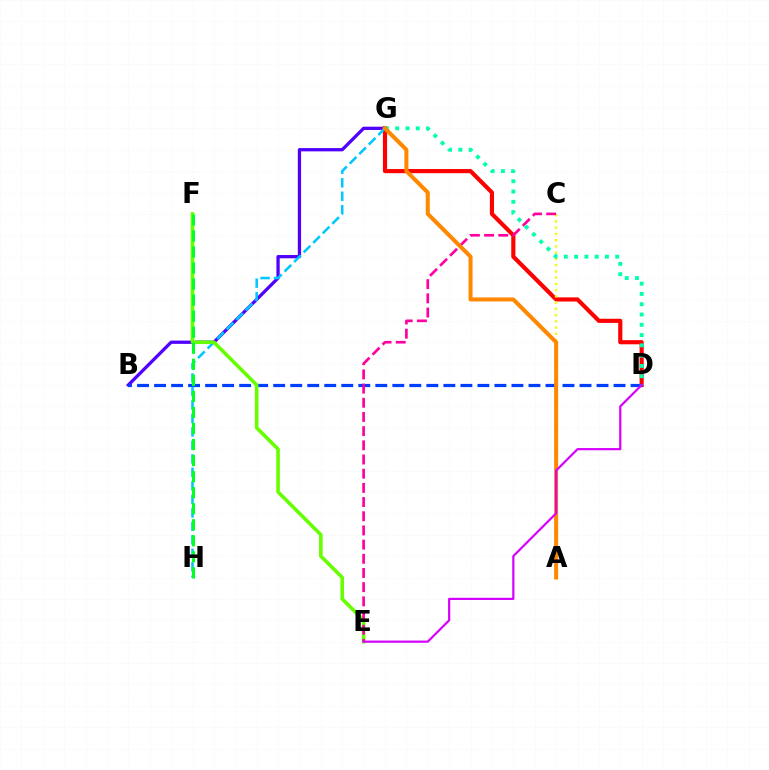{('B', 'G'): [{'color': '#4f00ff', 'line_style': 'solid', 'thickness': 2.36}], ('D', 'G'): [{'color': '#ff0000', 'line_style': 'solid', 'thickness': 2.99}, {'color': '#00ffaf', 'line_style': 'dotted', 'thickness': 2.79}], ('B', 'D'): [{'color': '#003fff', 'line_style': 'dashed', 'thickness': 2.31}], ('A', 'C'): [{'color': '#eeff00', 'line_style': 'dotted', 'thickness': 1.7}], ('G', 'H'): [{'color': '#00c7ff', 'line_style': 'dashed', 'thickness': 1.83}], ('E', 'F'): [{'color': '#66ff00', 'line_style': 'solid', 'thickness': 2.58}], ('F', 'H'): [{'color': '#00ff27', 'line_style': 'dashed', 'thickness': 2.18}], ('C', 'E'): [{'color': '#ff00a0', 'line_style': 'dashed', 'thickness': 1.93}], ('A', 'G'): [{'color': '#ff8800', 'line_style': 'solid', 'thickness': 2.9}], ('D', 'E'): [{'color': '#d600ff', 'line_style': 'solid', 'thickness': 1.58}]}